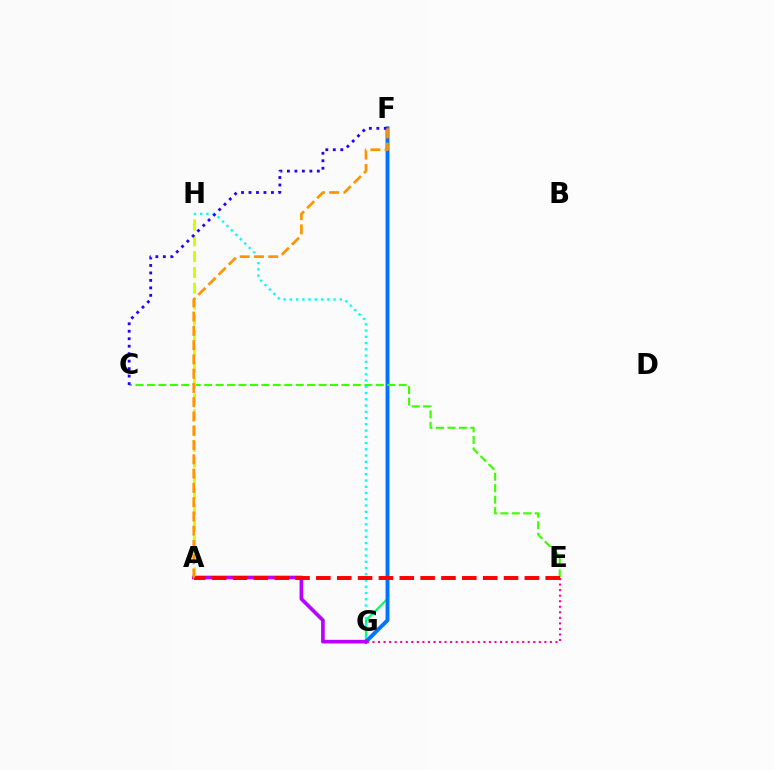{('F', 'G'): [{'color': '#00ff5c', 'line_style': 'solid', 'thickness': 1.5}, {'color': '#0074ff', 'line_style': 'solid', 'thickness': 2.81}], ('C', 'E'): [{'color': '#3dff00', 'line_style': 'dashed', 'thickness': 1.55}], ('E', 'G'): [{'color': '#ff00ac', 'line_style': 'dotted', 'thickness': 1.51}], ('A', 'G'): [{'color': '#b900ff', 'line_style': 'solid', 'thickness': 2.63}], ('G', 'H'): [{'color': '#00fff6', 'line_style': 'dotted', 'thickness': 1.7}], ('A', 'H'): [{'color': '#d1ff00', 'line_style': 'dashed', 'thickness': 2.15}], ('C', 'F'): [{'color': '#2500ff', 'line_style': 'dotted', 'thickness': 2.03}], ('A', 'E'): [{'color': '#ff0000', 'line_style': 'dashed', 'thickness': 2.83}], ('A', 'F'): [{'color': '#ff9400', 'line_style': 'dashed', 'thickness': 1.94}]}